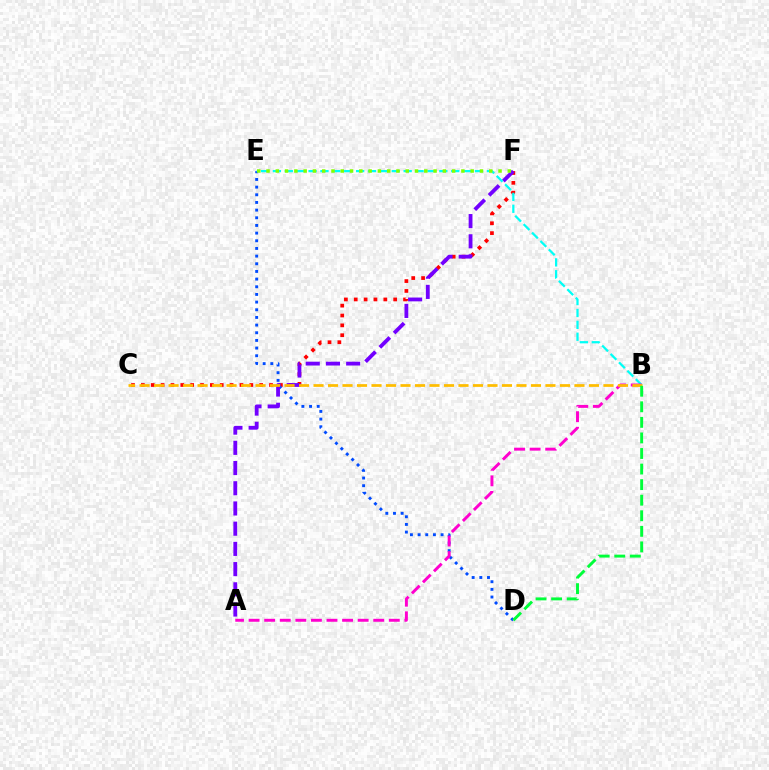{('C', 'F'): [{'color': '#ff0000', 'line_style': 'dotted', 'thickness': 2.68}], ('D', 'E'): [{'color': '#004bff', 'line_style': 'dotted', 'thickness': 2.08}], ('A', 'F'): [{'color': '#7200ff', 'line_style': 'dashed', 'thickness': 2.75}], ('B', 'E'): [{'color': '#00fff6', 'line_style': 'dashed', 'thickness': 1.62}], ('A', 'B'): [{'color': '#ff00cf', 'line_style': 'dashed', 'thickness': 2.12}], ('B', 'C'): [{'color': '#ffbd00', 'line_style': 'dashed', 'thickness': 1.97}], ('B', 'D'): [{'color': '#00ff39', 'line_style': 'dashed', 'thickness': 2.11}], ('E', 'F'): [{'color': '#84ff00', 'line_style': 'dotted', 'thickness': 2.52}]}